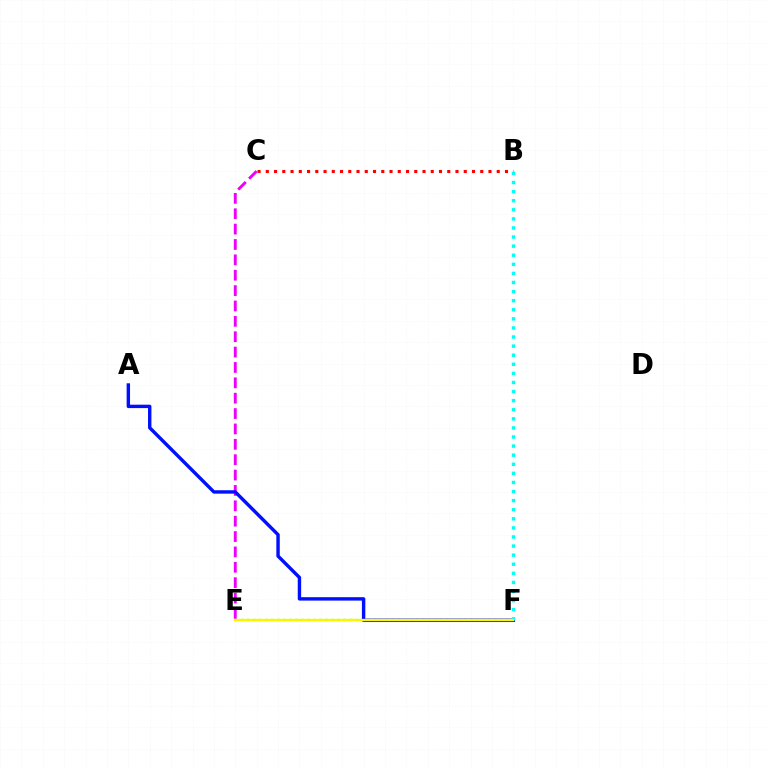{('B', 'C'): [{'color': '#ff0000', 'line_style': 'dotted', 'thickness': 2.24}], ('E', 'F'): [{'color': '#08ff00', 'line_style': 'dotted', 'thickness': 1.64}, {'color': '#fcf500', 'line_style': 'solid', 'thickness': 1.69}], ('C', 'E'): [{'color': '#ee00ff', 'line_style': 'dashed', 'thickness': 2.09}], ('A', 'F'): [{'color': '#0010ff', 'line_style': 'solid', 'thickness': 2.45}], ('B', 'F'): [{'color': '#00fff6', 'line_style': 'dotted', 'thickness': 2.47}]}